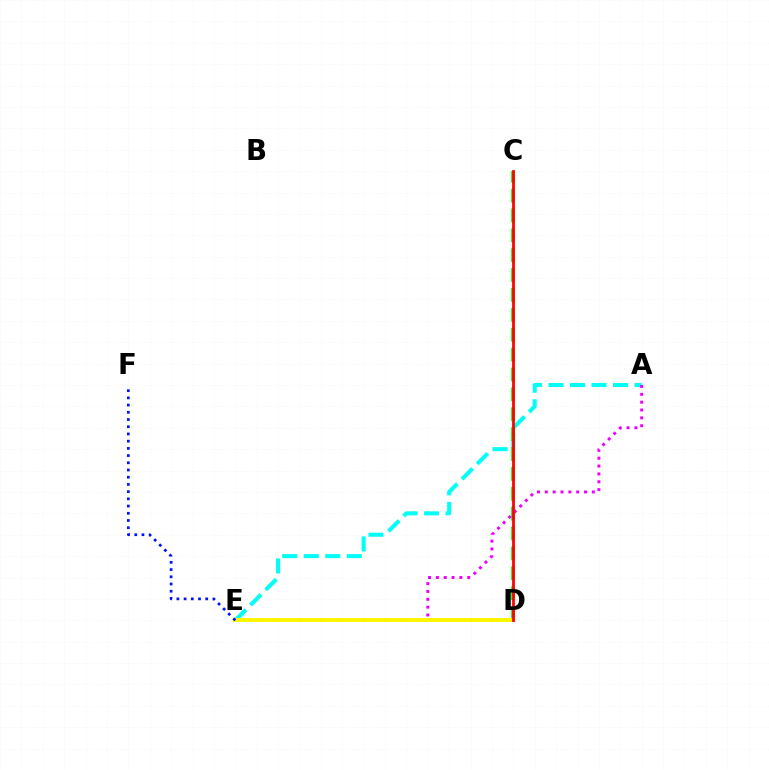{('A', 'E'): [{'color': '#00fff6', 'line_style': 'dashed', 'thickness': 2.92}, {'color': '#ee00ff', 'line_style': 'dotted', 'thickness': 2.13}], ('C', 'D'): [{'color': '#08ff00', 'line_style': 'dashed', 'thickness': 2.7}, {'color': '#ff0000', 'line_style': 'solid', 'thickness': 1.98}], ('D', 'E'): [{'color': '#fcf500', 'line_style': 'solid', 'thickness': 2.85}], ('E', 'F'): [{'color': '#0010ff', 'line_style': 'dotted', 'thickness': 1.96}]}